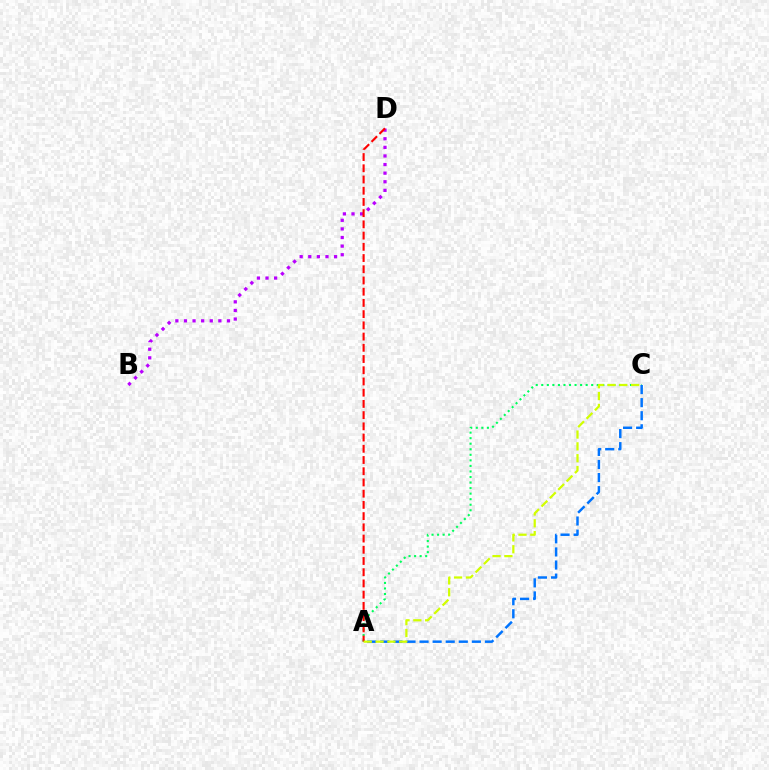{('A', 'C'): [{'color': '#00ff5c', 'line_style': 'dotted', 'thickness': 1.51}, {'color': '#0074ff', 'line_style': 'dashed', 'thickness': 1.78}, {'color': '#d1ff00', 'line_style': 'dashed', 'thickness': 1.61}], ('B', 'D'): [{'color': '#b900ff', 'line_style': 'dotted', 'thickness': 2.34}], ('A', 'D'): [{'color': '#ff0000', 'line_style': 'dashed', 'thickness': 1.52}]}